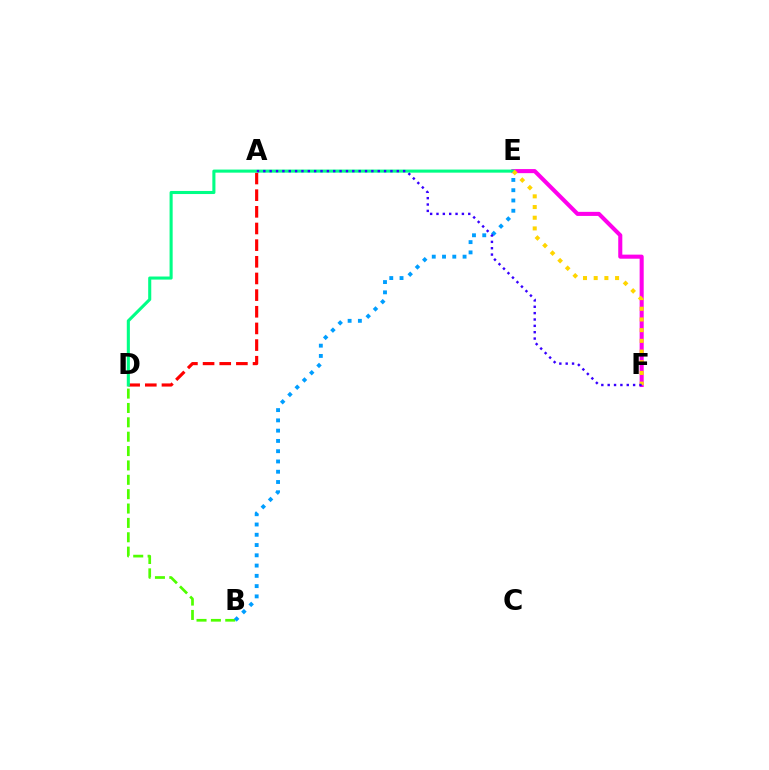{('E', 'F'): [{'color': '#ff00ed', 'line_style': 'solid', 'thickness': 2.93}, {'color': '#ffd500', 'line_style': 'dotted', 'thickness': 2.91}], ('A', 'D'): [{'color': '#ff0000', 'line_style': 'dashed', 'thickness': 2.26}], ('D', 'E'): [{'color': '#00ff86', 'line_style': 'solid', 'thickness': 2.22}], ('B', 'D'): [{'color': '#4fff00', 'line_style': 'dashed', 'thickness': 1.95}], ('B', 'E'): [{'color': '#009eff', 'line_style': 'dotted', 'thickness': 2.79}], ('A', 'F'): [{'color': '#3700ff', 'line_style': 'dotted', 'thickness': 1.73}]}